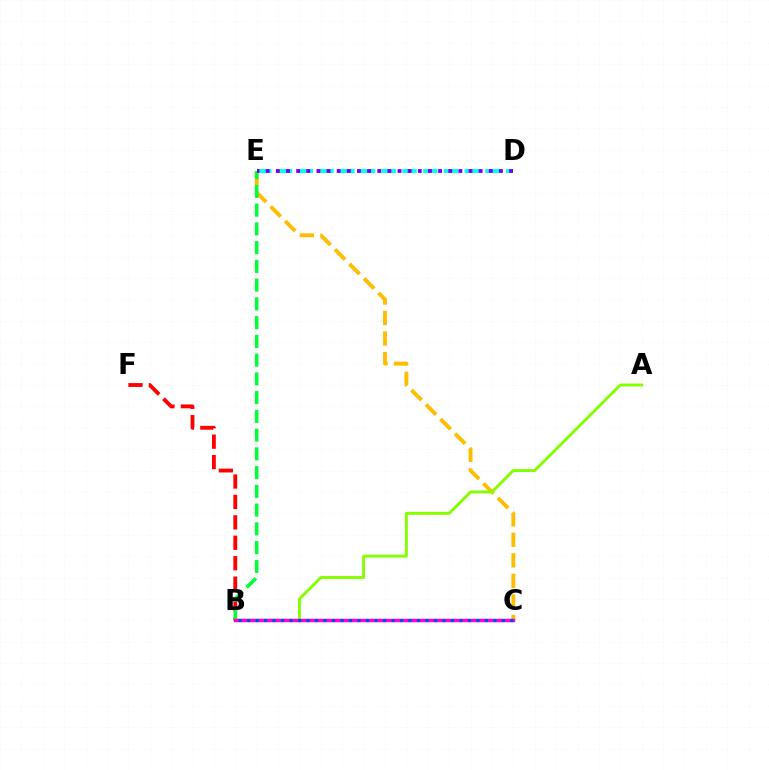{('B', 'F'): [{'color': '#ff0000', 'line_style': 'dashed', 'thickness': 2.77}], ('C', 'E'): [{'color': '#ffbd00', 'line_style': 'dashed', 'thickness': 2.79}], ('B', 'E'): [{'color': '#00ff39', 'line_style': 'dashed', 'thickness': 2.55}], ('A', 'B'): [{'color': '#84ff00', 'line_style': 'solid', 'thickness': 2.09}], ('D', 'E'): [{'color': '#00fff6', 'line_style': 'dashed', 'thickness': 2.82}, {'color': '#7200ff', 'line_style': 'dotted', 'thickness': 2.76}], ('B', 'C'): [{'color': '#ff00cf', 'line_style': 'solid', 'thickness': 2.47}, {'color': '#004bff', 'line_style': 'dotted', 'thickness': 2.31}]}